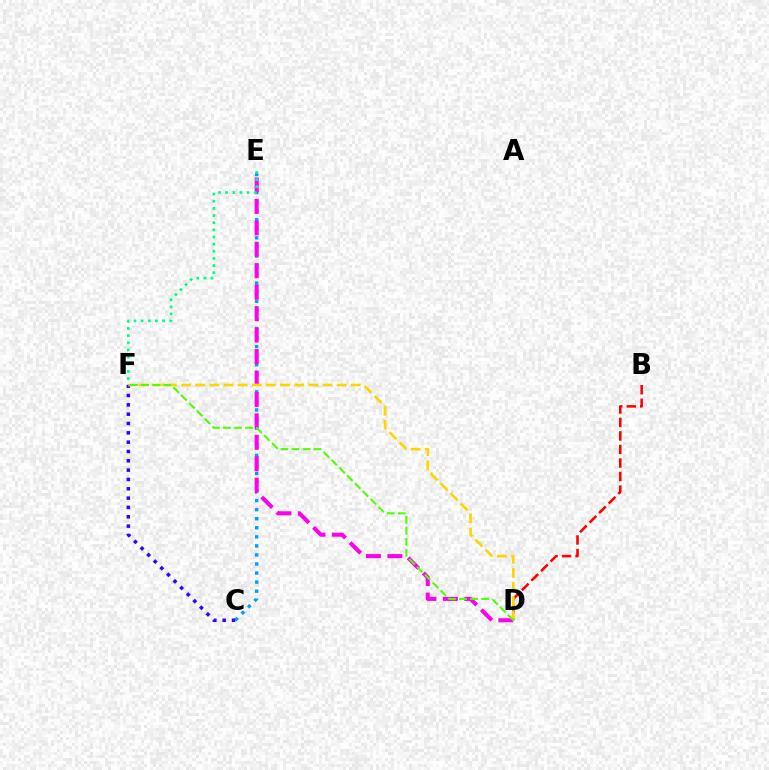{('C', 'E'): [{'color': '#009eff', 'line_style': 'dotted', 'thickness': 2.46}], ('D', 'E'): [{'color': '#ff00ed', 'line_style': 'dashed', 'thickness': 2.91}], ('B', 'D'): [{'color': '#ff0000', 'line_style': 'dashed', 'thickness': 1.84}], ('C', 'F'): [{'color': '#3700ff', 'line_style': 'dotted', 'thickness': 2.53}], ('D', 'F'): [{'color': '#ffd500', 'line_style': 'dashed', 'thickness': 1.92}, {'color': '#4fff00', 'line_style': 'dashed', 'thickness': 1.5}], ('E', 'F'): [{'color': '#00ff86', 'line_style': 'dotted', 'thickness': 1.94}]}